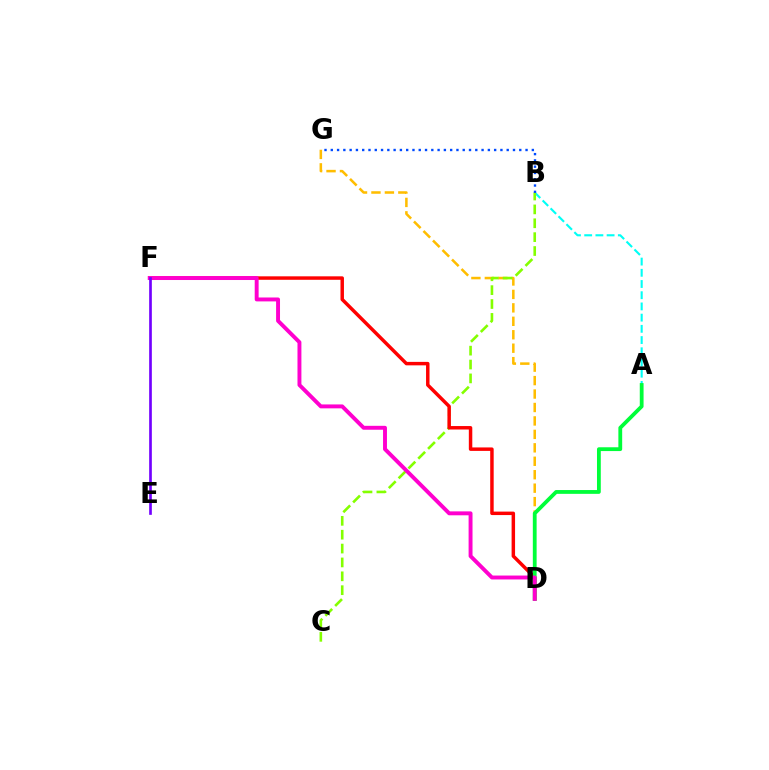{('A', 'B'): [{'color': '#00fff6', 'line_style': 'dashed', 'thickness': 1.52}], ('D', 'G'): [{'color': '#ffbd00', 'line_style': 'dashed', 'thickness': 1.83}], ('B', 'C'): [{'color': '#84ff00', 'line_style': 'dashed', 'thickness': 1.88}], ('D', 'F'): [{'color': '#ff0000', 'line_style': 'solid', 'thickness': 2.49}, {'color': '#ff00cf', 'line_style': 'solid', 'thickness': 2.82}], ('B', 'G'): [{'color': '#004bff', 'line_style': 'dotted', 'thickness': 1.71}], ('A', 'D'): [{'color': '#00ff39', 'line_style': 'solid', 'thickness': 2.74}], ('E', 'F'): [{'color': '#7200ff', 'line_style': 'solid', 'thickness': 1.92}]}